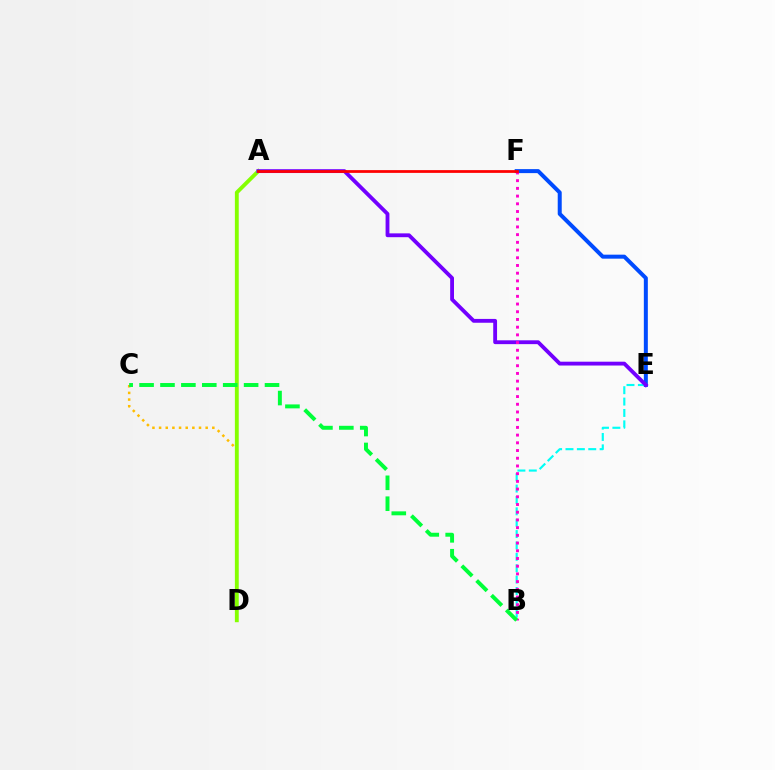{('C', 'D'): [{'color': '#ffbd00', 'line_style': 'dotted', 'thickness': 1.81}], ('E', 'F'): [{'color': '#004bff', 'line_style': 'solid', 'thickness': 2.88}], ('A', 'D'): [{'color': '#84ff00', 'line_style': 'solid', 'thickness': 2.78}], ('B', 'E'): [{'color': '#00fff6', 'line_style': 'dashed', 'thickness': 1.55}], ('A', 'E'): [{'color': '#7200ff', 'line_style': 'solid', 'thickness': 2.76}], ('B', 'F'): [{'color': '#ff00cf', 'line_style': 'dotted', 'thickness': 2.09}], ('B', 'C'): [{'color': '#00ff39', 'line_style': 'dashed', 'thickness': 2.84}], ('A', 'F'): [{'color': '#ff0000', 'line_style': 'solid', 'thickness': 1.98}]}